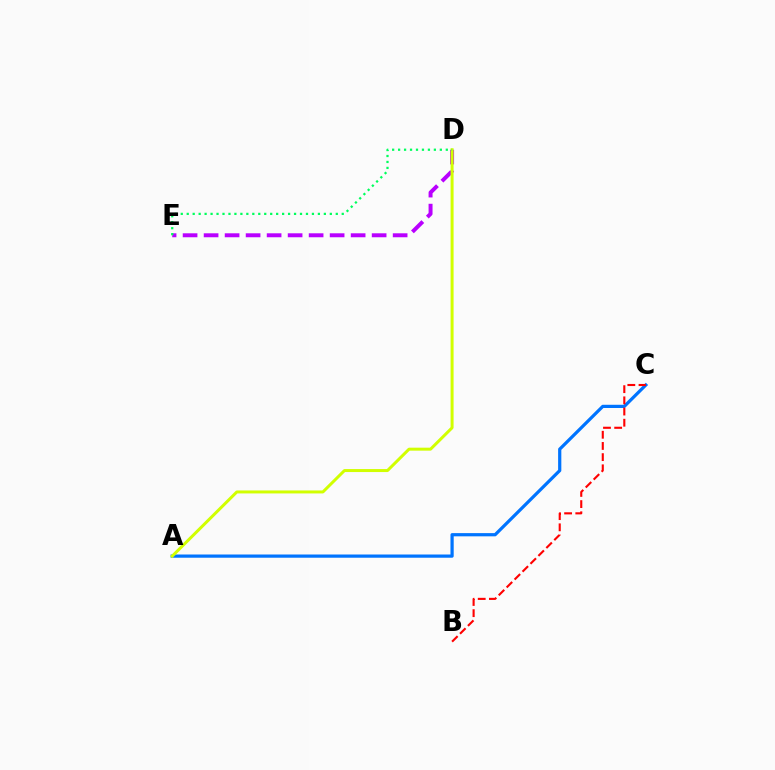{('D', 'E'): [{'color': '#b900ff', 'line_style': 'dashed', 'thickness': 2.85}, {'color': '#00ff5c', 'line_style': 'dotted', 'thickness': 1.62}], ('A', 'C'): [{'color': '#0074ff', 'line_style': 'solid', 'thickness': 2.32}], ('B', 'C'): [{'color': '#ff0000', 'line_style': 'dashed', 'thickness': 1.52}], ('A', 'D'): [{'color': '#d1ff00', 'line_style': 'solid', 'thickness': 2.15}]}